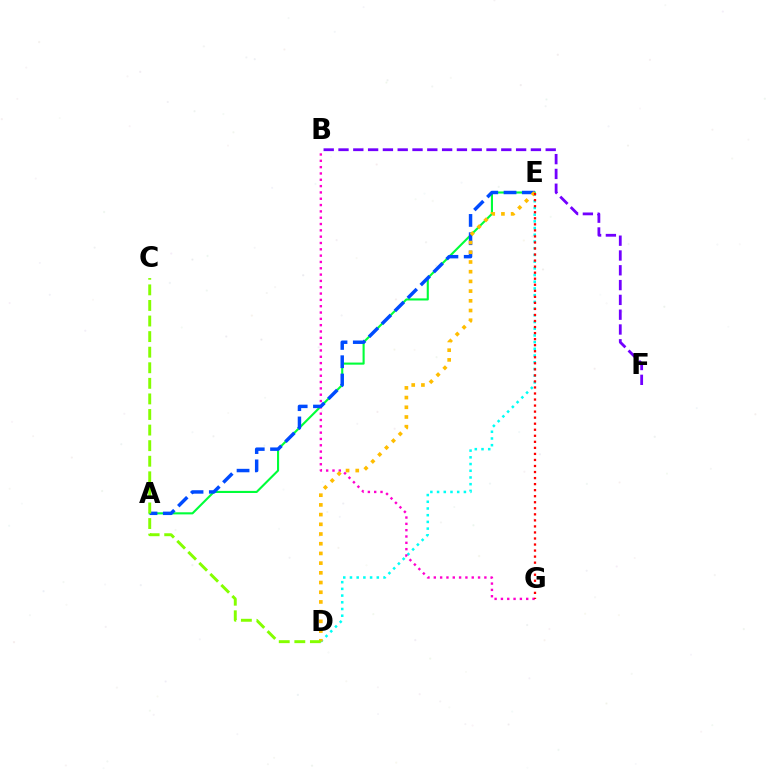{('D', 'E'): [{'color': '#00fff6', 'line_style': 'dotted', 'thickness': 1.82}, {'color': '#ffbd00', 'line_style': 'dotted', 'thickness': 2.64}], ('A', 'E'): [{'color': '#00ff39', 'line_style': 'solid', 'thickness': 1.52}, {'color': '#004bff', 'line_style': 'dashed', 'thickness': 2.49}], ('B', 'G'): [{'color': '#ff00cf', 'line_style': 'dotted', 'thickness': 1.72}], ('B', 'F'): [{'color': '#7200ff', 'line_style': 'dashed', 'thickness': 2.01}], ('E', 'G'): [{'color': '#ff0000', 'line_style': 'dotted', 'thickness': 1.64}], ('C', 'D'): [{'color': '#84ff00', 'line_style': 'dashed', 'thickness': 2.12}]}